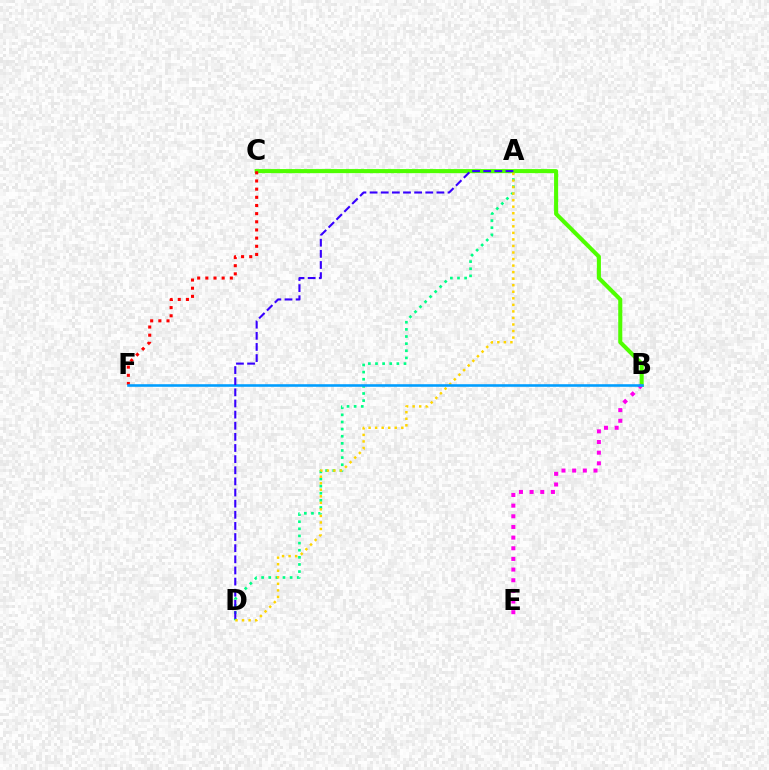{('A', 'D'): [{'color': '#00ff86', 'line_style': 'dotted', 'thickness': 1.94}, {'color': '#ffd500', 'line_style': 'dotted', 'thickness': 1.78}, {'color': '#3700ff', 'line_style': 'dashed', 'thickness': 1.51}], ('B', 'C'): [{'color': '#4fff00', 'line_style': 'solid', 'thickness': 2.94}], ('C', 'F'): [{'color': '#ff0000', 'line_style': 'dotted', 'thickness': 2.22}], ('B', 'E'): [{'color': '#ff00ed', 'line_style': 'dotted', 'thickness': 2.9}], ('B', 'F'): [{'color': '#009eff', 'line_style': 'solid', 'thickness': 1.86}]}